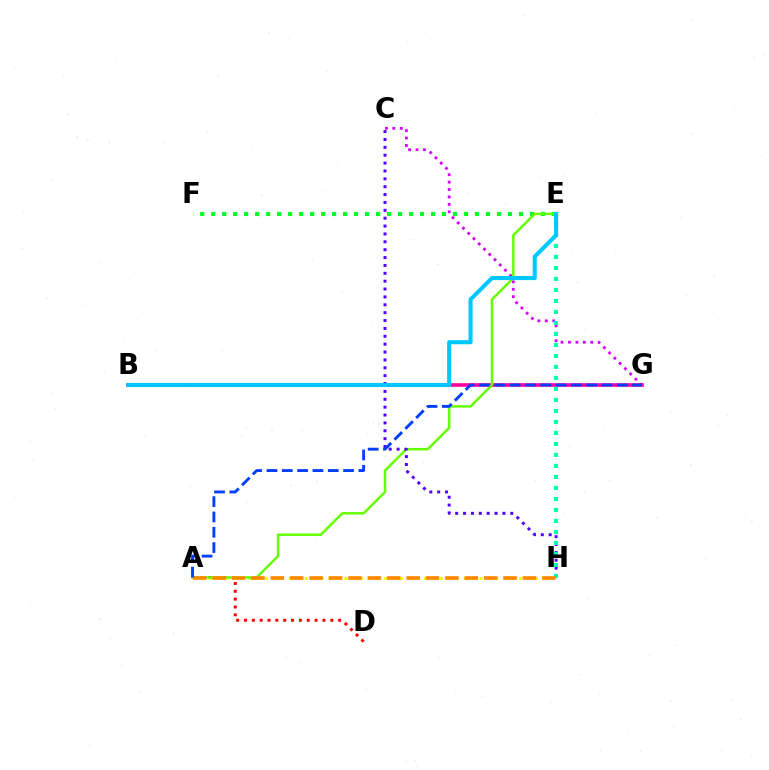{('E', 'F'): [{'color': '#00ff27', 'line_style': 'dotted', 'thickness': 2.99}], ('A', 'D'): [{'color': '#ff0000', 'line_style': 'dotted', 'thickness': 2.13}], ('C', 'G'): [{'color': '#d600ff', 'line_style': 'dotted', 'thickness': 2.02}], ('B', 'G'): [{'color': '#ff00a0', 'line_style': 'solid', 'thickness': 2.6}], ('A', 'H'): [{'color': '#eeff00', 'line_style': 'dotted', 'thickness': 2.16}, {'color': '#ff8800', 'line_style': 'dashed', 'thickness': 2.63}], ('A', 'E'): [{'color': '#66ff00', 'line_style': 'solid', 'thickness': 1.79}], ('C', 'H'): [{'color': '#4f00ff', 'line_style': 'dotted', 'thickness': 2.14}], ('E', 'H'): [{'color': '#00ffaf', 'line_style': 'dotted', 'thickness': 2.99}], ('B', 'E'): [{'color': '#00c7ff', 'line_style': 'solid', 'thickness': 2.94}], ('A', 'G'): [{'color': '#003fff', 'line_style': 'dashed', 'thickness': 2.08}]}